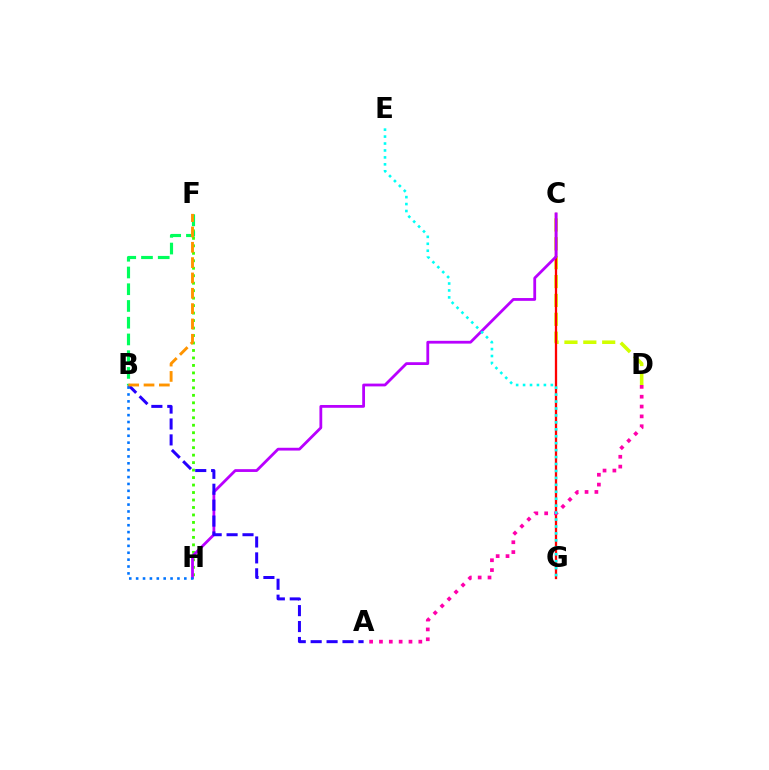{('C', 'D'): [{'color': '#d1ff00', 'line_style': 'dashed', 'thickness': 2.56}], ('F', 'H'): [{'color': '#3dff00', 'line_style': 'dotted', 'thickness': 2.03}], ('C', 'G'): [{'color': '#ff0000', 'line_style': 'solid', 'thickness': 1.65}], ('C', 'H'): [{'color': '#b900ff', 'line_style': 'solid', 'thickness': 2.01}], ('A', 'D'): [{'color': '#ff00ac', 'line_style': 'dotted', 'thickness': 2.67}], ('A', 'B'): [{'color': '#2500ff', 'line_style': 'dashed', 'thickness': 2.16}], ('E', 'G'): [{'color': '#00fff6', 'line_style': 'dotted', 'thickness': 1.89}], ('B', 'H'): [{'color': '#0074ff', 'line_style': 'dotted', 'thickness': 1.87}], ('B', 'F'): [{'color': '#00ff5c', 'line_style': 'dashed', 'thickness': 2.27}, {'color': '#ff9400', 'line_style': 'dashed', 'thickness': 2.08}]}